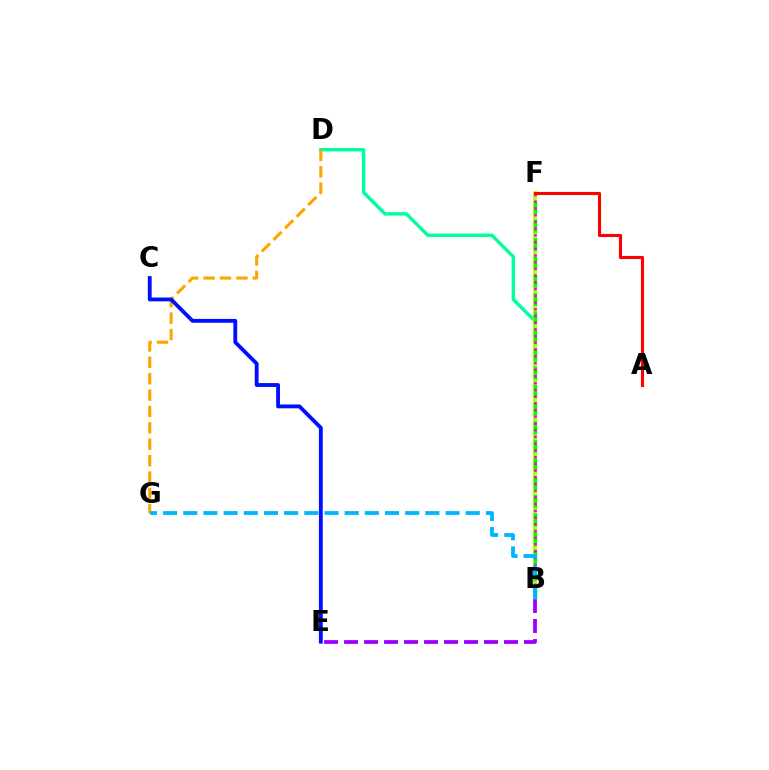{('B', 'D'): [{'color': '#00ff9d', 'line_style': 'solid', 'thickness': 2.46}], ('B', 'F'): [{'color': '#b3ff00', 'line_style': 'solid', 'thickness': 2.69}, {'color': '#08ff00', 'line_style': 'dashed', 'thickness': 2.49}, {'color': '#ff00bd', 'line_style': 'dotted', 'thickness': 1.83}], ('B', 'E'): [{'color': '#9b00ff', 'line_style': 'dashed', 'thickness': 2.72}], ('D', 'G'): [{'color': '#ffa500', 'line_style': 'dashed', 'thickness': 2.23}], ('A', 'F'): [{'color': '#ff0000', 'line_style': 'solid', 'thickness': 2.24}], ('C', 'E'): [{'color': '#0010ff', 'line_style': 'solid', 'thickness': 2.77}], ('B', 'G'): [{'color': '#00b5ff', 'line_style': 'dashed', 'thickness': 2.74}]}